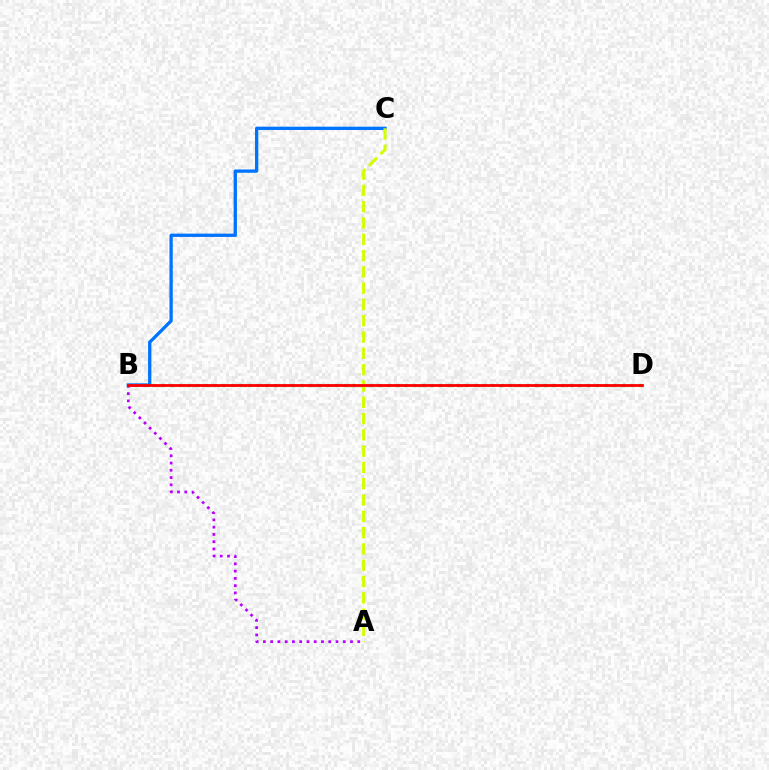{('B', 'D'): [{'color': '#00ff5c', 'line_style': 'dotted', 'thickness': 2.36}, {'color': '#ff0000', 'line_style': 'solid', 'thickness': 2.02}], ('A', 'B'): [{'color': '#b900ff', 'line_style': 'dotted', 'thickness': 1.97}], ('B', 'C'): [{'color': '#0074ff', 'line_style': 'solid', 'thickness': 2.38}], ('A', 'C'): [{'color': '#d1ff00', 'line_style': 'dashed', 'thickness': 2.21}]}